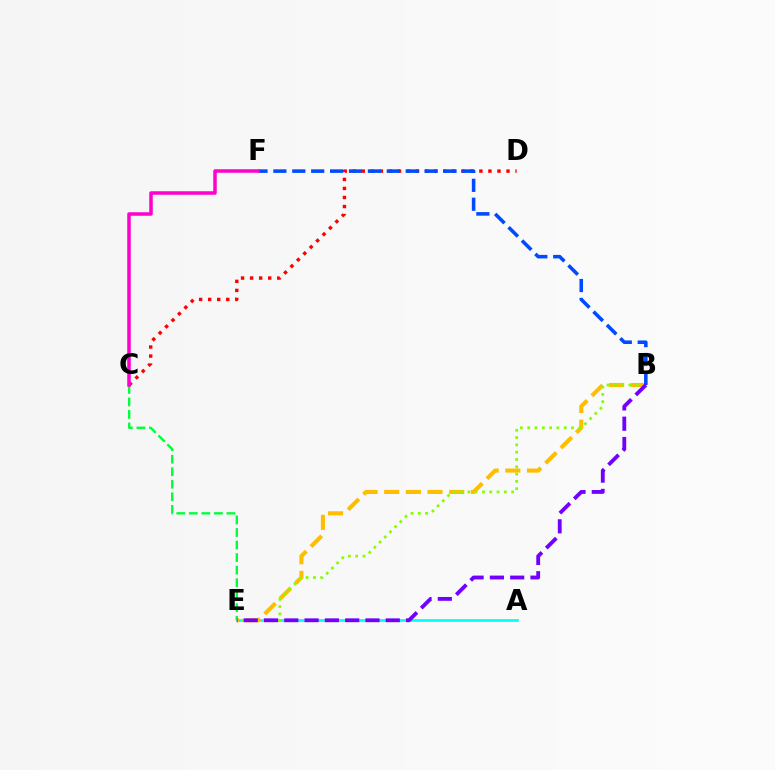{('C', 'E'): [{'color': '#00ff39', 'line_style': 'dashed', 'thickness': 1.7}], ('A', 'E'): [{'color': '#00fff6', 'line_style': 'solid', 'thickness': 1.95}], ('C', 'D'): [{'color': '#ff0000', 'line_style': 'dotted', 'thickness': 2.46}], ('B', 'E'): [{'color': '#ffbd00', 'line_style': 'dashed', 'thickness': 2.94}, {'color': '#84ff00', 'line_style': 'dotted', 'thickness': 1.98}, {'color': '#7200ff', 'line_style': 'dashed', 'thickness': 2.76}], ('B', 'F'): [{'color': '#004bff', 'line_style': 'dashed', 'thickness': 2.57}], ('C', 'F'): [{'color': '#ff00cf', 'line_style': 'solid', 'thickness': 2.53}]}